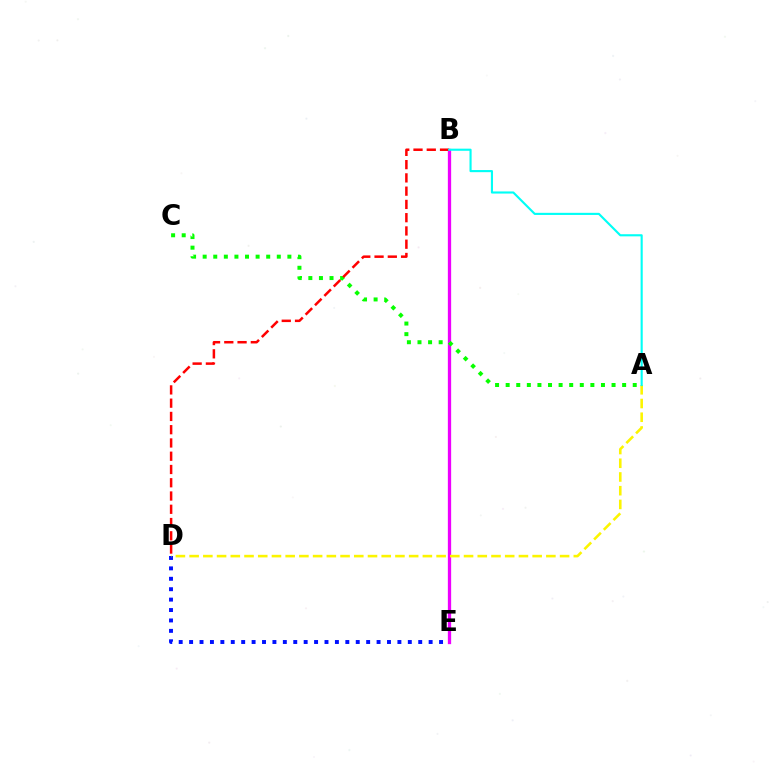{('D', 'E'): [{'color': '#0010ff', 'line_style': 'dotted', 'thickness': 2.83}], ('B', 'E'): [{'color': '#ee00ff', 'line_style': 'solid', 'thickness': 2.37}], ('A', 'D'): [{'color': '#fcf500', 'line_style': 'dashed', 'thickness': 1.86}], ('A', 'C'): [{'color': '#08ff00', 'line_style': 'dotted', 'thickness': 2.88}], ('B', 'D'): [{'color': '#ff0000', 'line_style': 'dashed', 'thickness': 1.8}], ('A', 'B'): [{'color': '#00fff6', 'line_style': 'solid', 'thickness': 1.53}]}